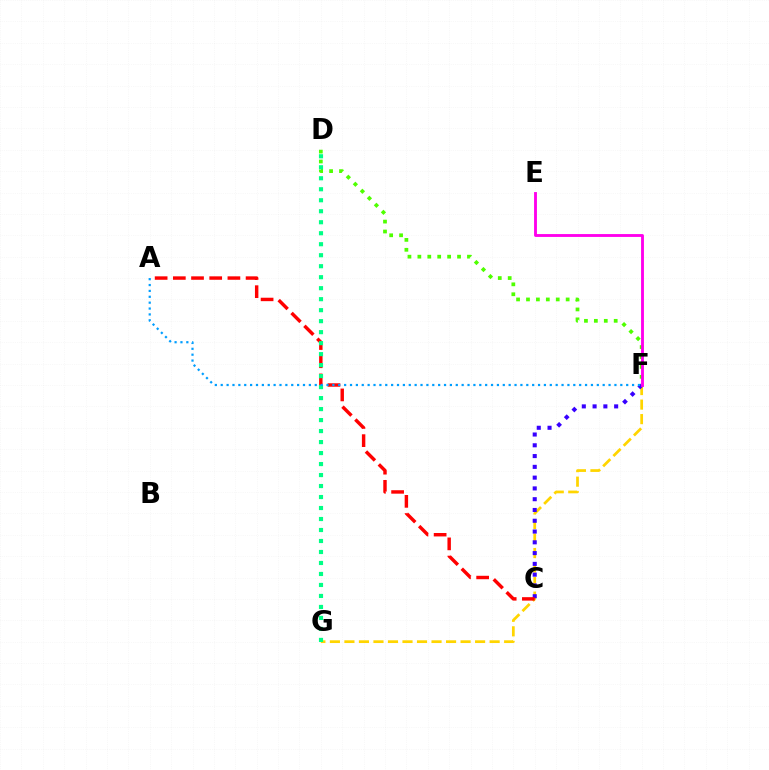{('F', 'G'): [{'color': '#ffd500', 'line_style': 'dashed', 'thickness': 1.97}], ('C', 'F'): [{'color': '#3700ff', 'line_style': 'dotted', 'thickness': 2.93}], ('D', 'F'): [{'color': '#4fff00', 'line_style': 'dotted', 'thickness': 2.69}], ('A', 'C'): [{'color': '#ff0000', 'line_style': 'dashed', 'thickness': 2.47}], ('D', 'G'): [{'color': '#00ff86', 'line_style': 'dotted', 'thickness': 2.99}], ('A', 'F'): [{'color': '#009eff', 'line_style': 'dotted', 'thickness': 1.6}], ('E', 'F'): [{'color': '#ff00ed', 'line_style': 'solid', 'thickness': 2.07}]}